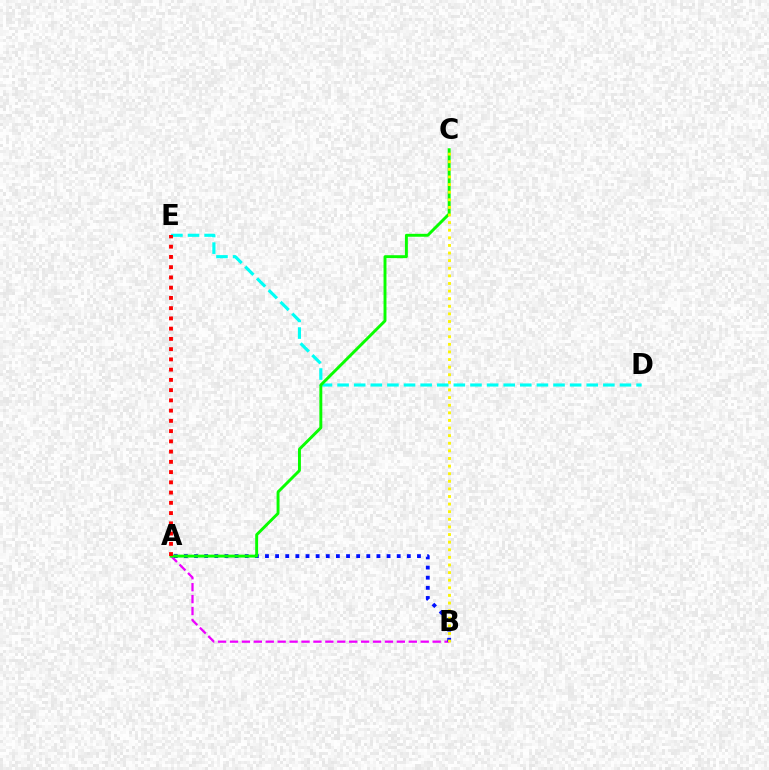{('D', 'E'): [{'color': '#00fff6', 'line_style': 'dashed', 'thickness': 2.26}], ('A', 'B'): [{'color': '#ee00ff', 'line_style': 'dashed', 'thickness': 1.62}, {'color': '#0010ff', 'line_style': 'dotted', 'thickness': 2.75}], ('A', 'C'): [{'color': '#08ff00', 'line_style': 'solid', 'thickness': 2.1}], ('B', 'C'): [{'color': '#fcf500', 'line_style': 'dotted', 'thickness': 2.07}], ('A', 'E'): [{'color': '#ff0000', 'line_style': 'dotted', 'thickness': 2.78}]}